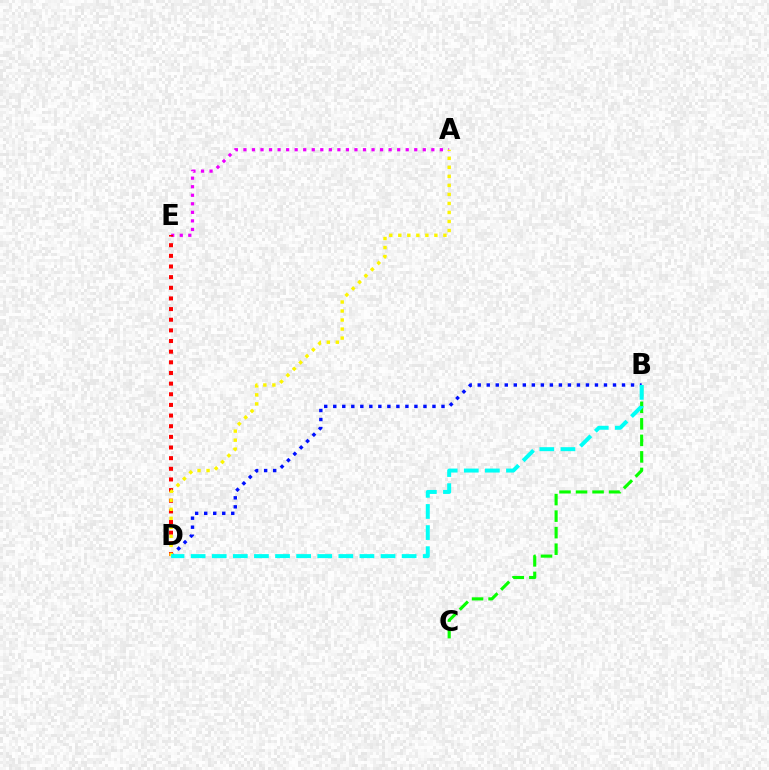{('B', 'D'): [{'color': '#0010ff', 'line_style': 'dotted', 'thickness': 2.45}, {'color': '#00fff6', 'line_style': 'dashed', 'thickness': 2.87}], ('B', 'C'): [{'color': '#08ff00', 'line_style': 'dashed', 'thickness': 2.25}], ('A', 'E'): [{'color': '#ee00ff', 'line_style': 'dotted', 'thickness': 2.32}], ('D', 'E'): [{'color': '#ff0000', 'line_style': 'dotted', 'thickness': 2.89}], ('A', 'D'): [{'color': '#fcf500', 'line_style': 'dotted', 'thickness': 2.45}]}